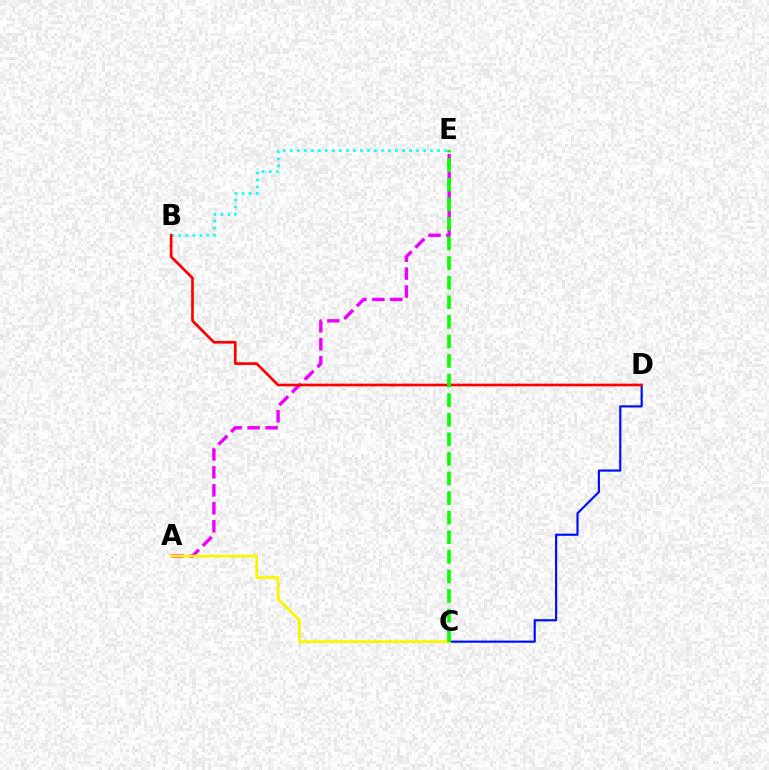{('B', 'E'): [{'color': '#00fff6', 'line_style': 'dotted', 'thickness': 1.91}], ('C', 'D'): [{'color': '#0010ff', 'line_style': 'solid', 'thickness': 1.58}], ('A', 'E'): [{'color': '#ee00ff', 'line_style': 'dashed', 'thickness': 2.44}], ('A', 'C'): [{'color': '#fcf500', 'line_style': 'solid', 'thickness': 2.02}], ('B', 'D'): [{'color': '#ff0000', 'line_style': 'solid', 'thickness': 1.93}], ('C', 'E'): [{'color': '#08ff00', 'line_style': 'dashed', 'thickness': 2.66}]}